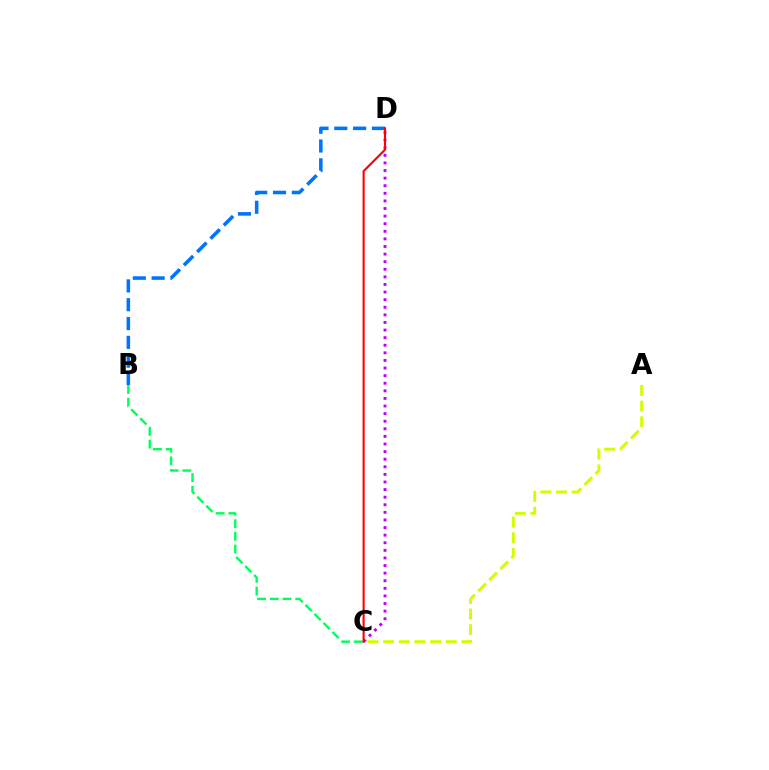{('B', 'D'): [{'color': '#0074ff', 'line_style': 'dashed', 'thickness': 2.56}], ('C', 'D'): [{'color': '#b900ff', 'line_style': 'dotted', 'thickness': 2.06}, {'color': '#ff0000', 'line_style': 'solid', 'thickness': 1.53}], ('B', 'C'): [{'color': '#00ff5c', 'line_style': 'dashed', 'thickness': 1.73}], ('A', 'C'): [{'color': '#d1ff00', 'line_style': 'dashed', 'thickness': 2.13}]}